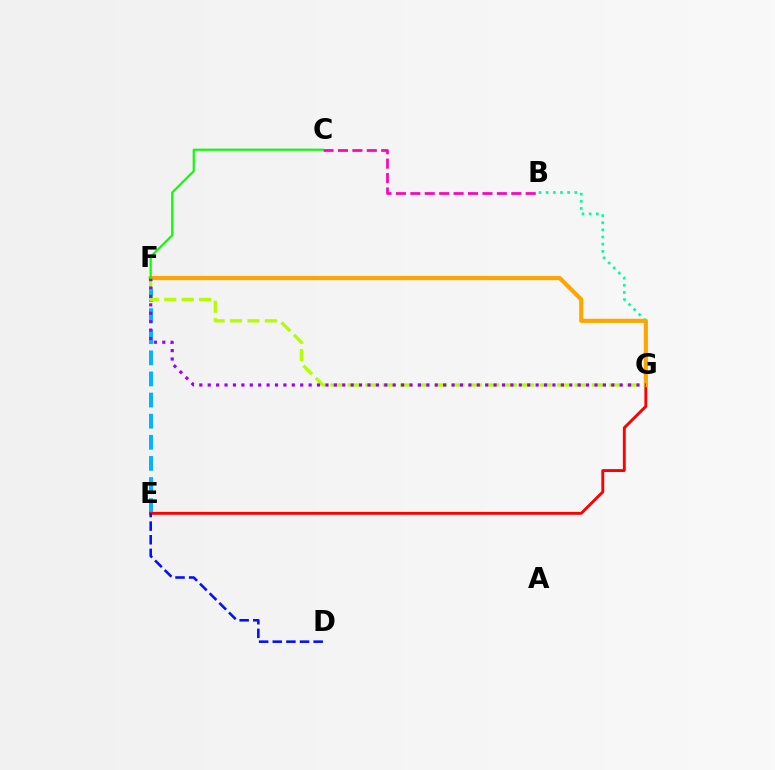{('E', 'F'): [{'color': '#00b5ff', 'line_style': 'dashed', 'thickness': 2.87}], ('B', 'G'): [{'color': '#00ff9d', 'line_style': 'dotted', 'thickness': 1.94}], ('E', 'G'): [{'color': '#ff0000', 'line_style': 'solid', 'thickness': 2.08}], ('F', 'G'): [{'color': '#b3ff00', 'line_style': 'dashed', 'thickness': 2.37}, {'color': '#ffa500', 'line_style': 'solid', 'thickness': 2.99}, {'color': '#9b00ff', 'line_style': 'dotted', 'thickness': 2.28}], ('D', 'E'): [{'color': '#0010ff', 'line_style': 'dashed', 'thickness': 1.85}], ('B', 'C'): [{'color': '#ff00bd', 'line_style': 'dashed', 'thickness': 1.96}], ('C', 'F'): [{'color': '#08ff00', 'line_style': 'solid', 'thickness': 1.56}]}